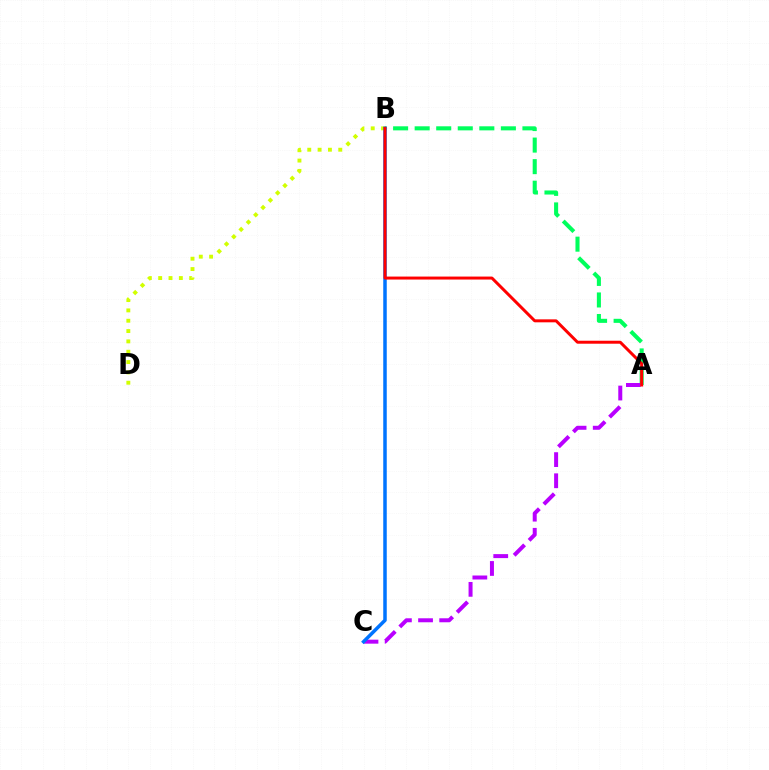{('A', 'B'): [{'color': '#00ff5c', 'line_style': 'dashed', 'thickness': 2.93}, {'color': '#ff0000', 'line_style': 'solid', 'thickness': 2.14}], ('B', 'D'): [{'color': '#d1ff00', 'line_style': 'dotted', 'thickness': 2.81}], ('A', 'C'): [{'color': '#b900ff', 'line_style': 'dashed', 'thickness': 2.87}], ('B', 'C'): [{'color': '#0074ff', 'line_style': 'solid', 'thickness': 2.53}]}